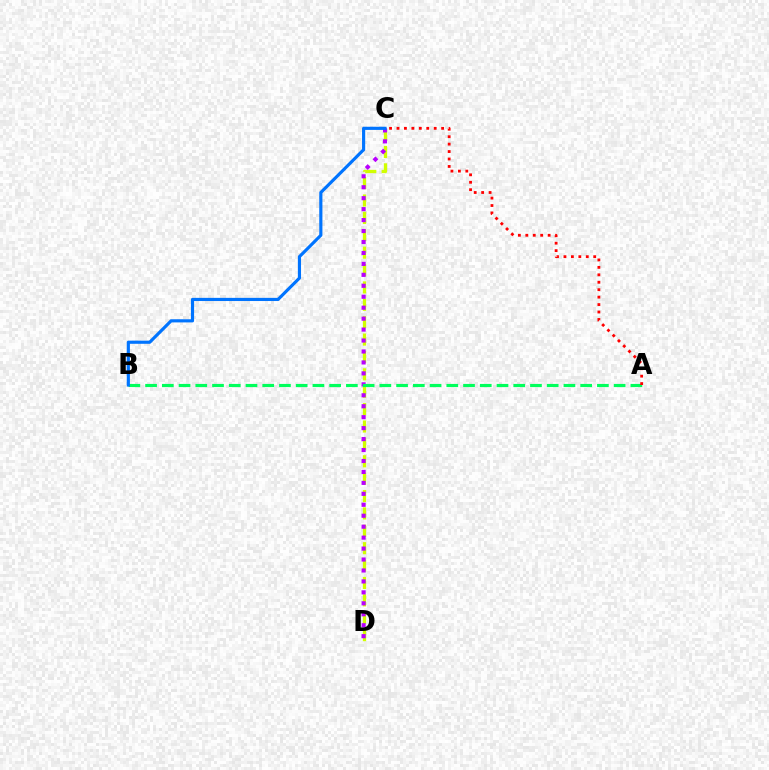{('C', 'D'): [{'color': '#d1ff00', 'line_style': 'dashed', 'thickness': 2.36}, {'color': '#b900ff', 'line_style': 'dotted', 'thickness': 2.97}], ('A', 'B'): [{'color': '#00ff5c', 'line_style': 'dashed', 'thickness': 2.27}], ('B', 'C'): [{'color': '#0074ff', 'line_style': 'solid', 'thickness': 2.27}], ('A', 'C'): [{'color': '#ff0000', 'line_style': 'dotted', 'thickness': 2.02}]}